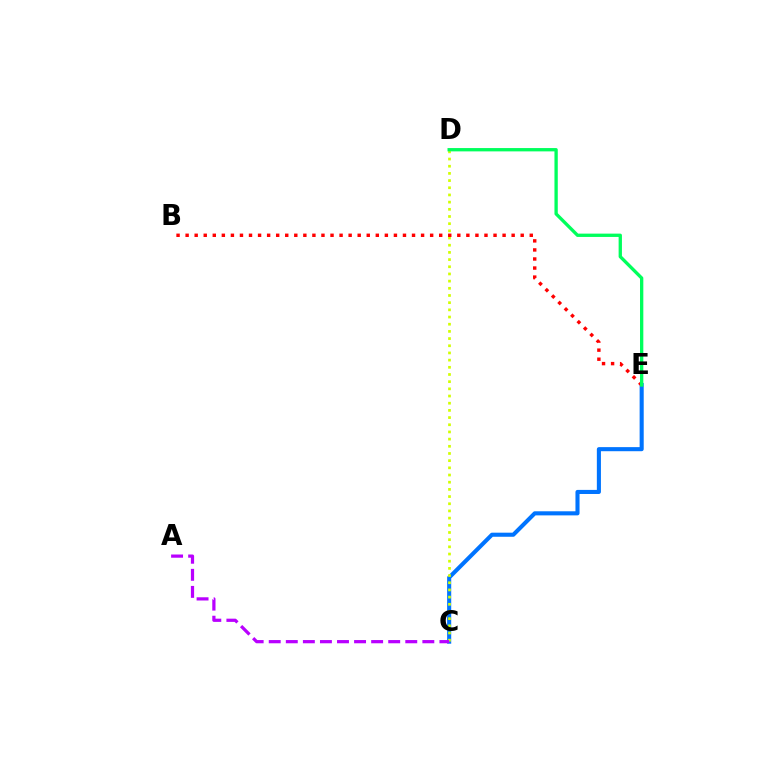{('C', 'E'): [{'color': '#0074ff', 'line_style': 'solid', 'thickness': 2.94}], ('C', 'D'): [{'color': '#d1ff00', 'line_style': 'dotted', 'thickness': 1.95}], ('B', 'E'): [{'color': '#ff0000', 'line_style': 'dotted', 'thickness': 2.46}], ('D', 'E'): [{'color': '#00ff5c', 'line_style': 'solid', 'thickness': 2.39}], ('A', 'C'): [{'color': '#b900ff', 'line_style': 'dashed', 'thickness': 2.32}]}